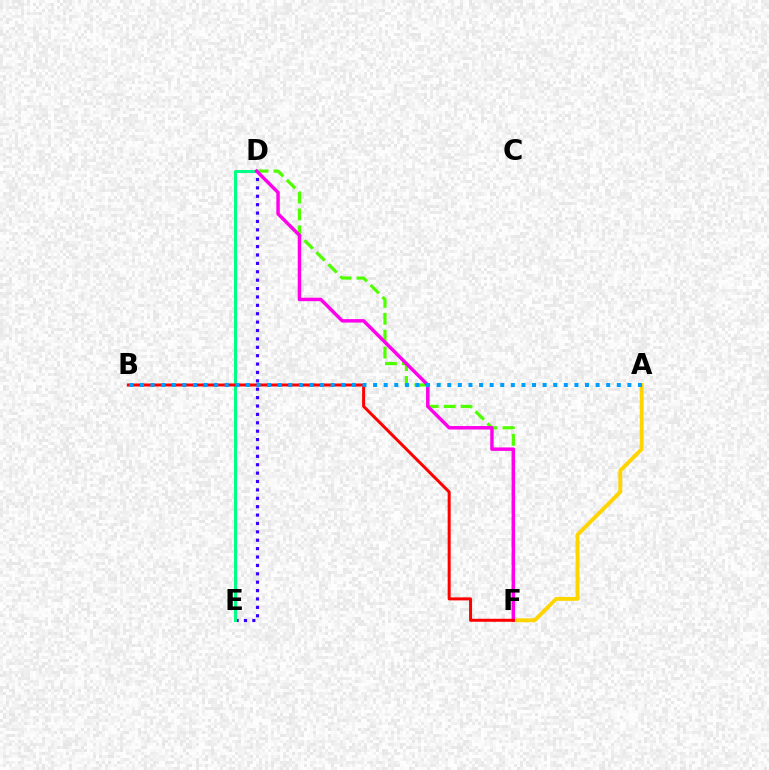{('D', 'F'): [{'color': '#4fff00', 'line_style': 'dashed', 'thickness': 2.3}, {'color': '#ff00ed', 'line_style': 'solid', 'thickness': 2.48}], ('D', 'E'): [{'color': '#3700ff', 'line_style': 'dotted', 'thickness': 2.28}, {'color': '#00ff86', 'line_style': 'solid', 'thickness': 2.15}], ('A', 'F'): [{'color': '#ffd500', 'line_style': 'solid', 'thickness': 2.8}], ('B', 'F'): [{'color': '#ff0000', 'line_style': 'solid', 'thickness': 2.16}], ('A', 'B'): [{'color': '#009eff', 'line_style': 'dotted', 'thickness': 2.88}]}